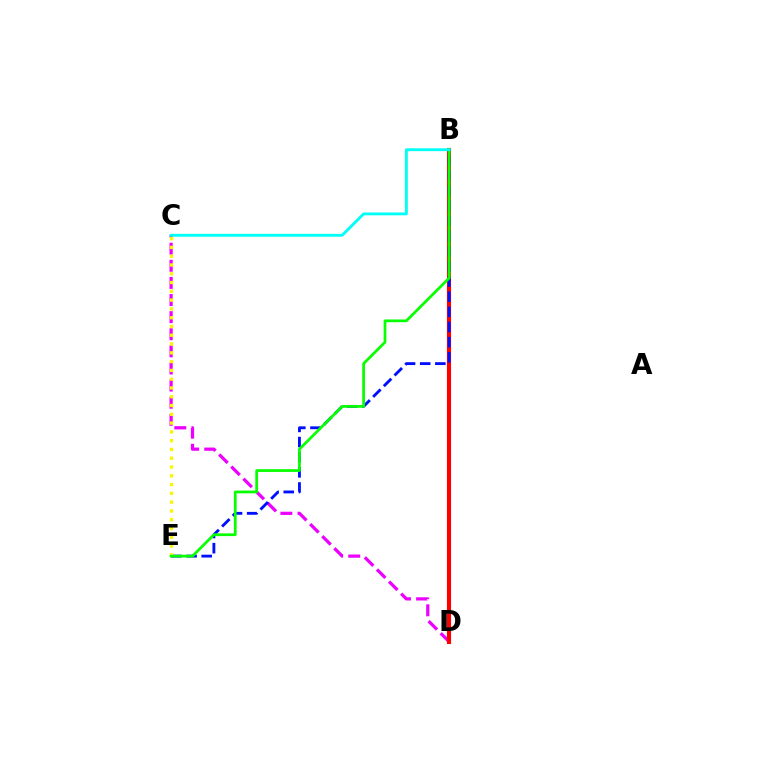{('C', 'D'): [{'color': '#ee00ff', 'line_style': 'dashed', 'thickness': 2.33}], ('B', 'D'): [{'color': '#ff0000', 'line_style': 'solid', 'thickness': 2.97}], ('B', 'E'): [{'color': '#0010ff', 'line_style': 'dashed', 'thickness': 2.06}, {'color': '#08ff00', 'line_style': 'solid', 'thickness': 1.98}], ('C', 'E'): [{'color': '#fcf500', 'line_style': 'dotted', 'thickness': 2.39}], ('B', 'C'): [{'color': '#00fff6', 'line_style': 'solid', 'thickness': 2.06}]}